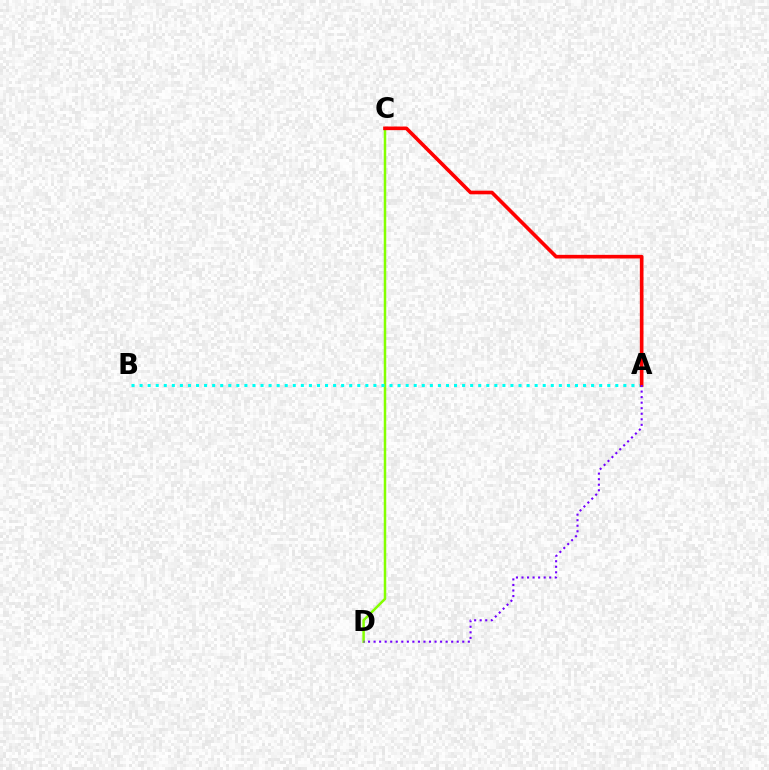{('C', 'D'): [{'color': '#84ff00', 'line_style': 'solid', 'thickness': 1.8}], ('A', 'B'): [{'color': '#00fff6', 'line_style': 'dotted', 'thickness': 2.19}], ('A', 'C'): [{'color': '#ff0000', 'line_style': 'solid', 'thickness': 2.62}], ('A', 'D'): [{'color': '#7200ff', 'line_style': 'dotted', 'thickness': 1.51}]}